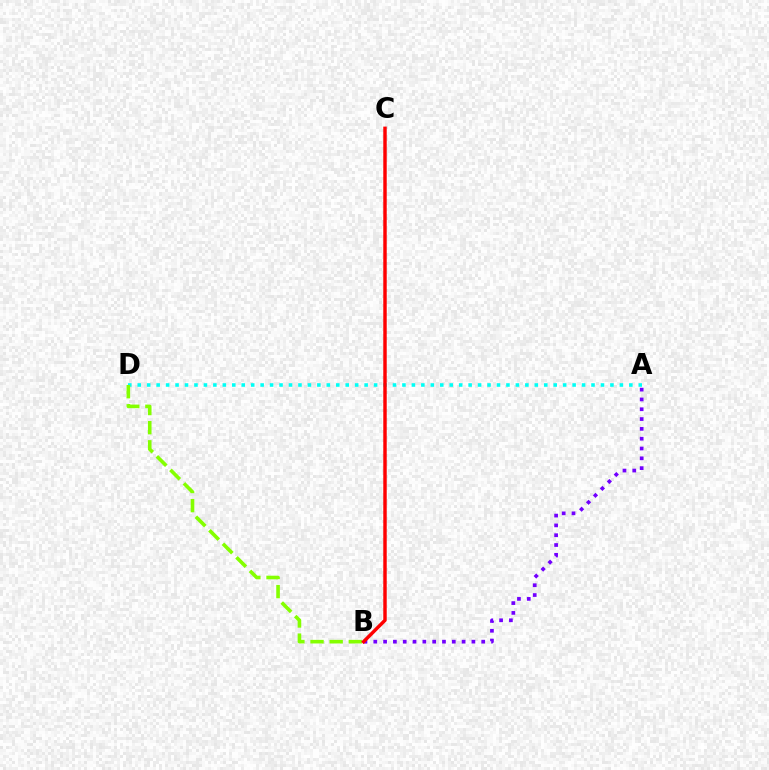{('A', 'D'): [{'color': '#00fff6', 'line_style': 'dotted', 'thickness': 2.57}], ('B', 'D'): [{'color': '#84ff00', 'line_style': 'dashed', 'thickness': 2.6}], ('A', 'B'): [{'color': '#7200ff', 'line_style': 'dotted', 'thickness': 2.67}], ('B', 'C'): [{'color': '#ff0000', 'line_style': 'solid', 'thickness': 2.48}]}